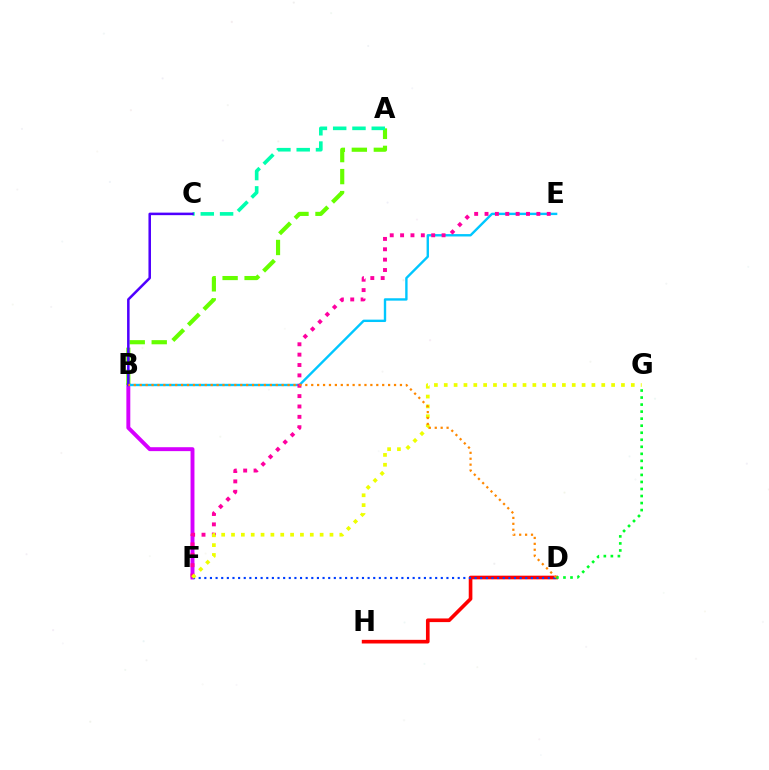{('B', 'F'): [{'color': '#d600ff', 'line_style': 'solid', 'thickness': 2.82}], ('A', 'B'): [{'color': '#66ff00', 'line_style': 'dashed', 'thickness': 2.99}], ('A', 'C'): [{'color': '#00ffaf', 'line_style': 'dashed', 'thickness': 2.62}], ('D', 'H'): [{'color': '#ff0000', 'line_style': 'solid', 'thickness': 2.62}], ('B', 'E'): [{'color': '#00c7ff', 'line_style': 'solid', 'thickness': 1.72}], ('B', 'C'): [{'color': '#4f00ff', 'line_style': 'solid', 'thickness': 1.82}], ('E', 'F'): [{'color': '#ff00a0', 'line_style': 'dotted', 'thickness': 2.82}], ('D', 'G'): [{'color': '#00ff27', 'line_style': 'dotted', 'thickness': 1.91}], ('D', 'F'): [{'color': '#003fff', 'line_style': 'dotted', 'thickness': 1.53}], ('F', 'G'): [{'color': '#eeff00', 'line_style': 'dotted', 'thickness': 2.67}], ('B', 'D'): [{'color': '#ff8800', 'line_style': 'dotted', 'thickness': 1.61}]}